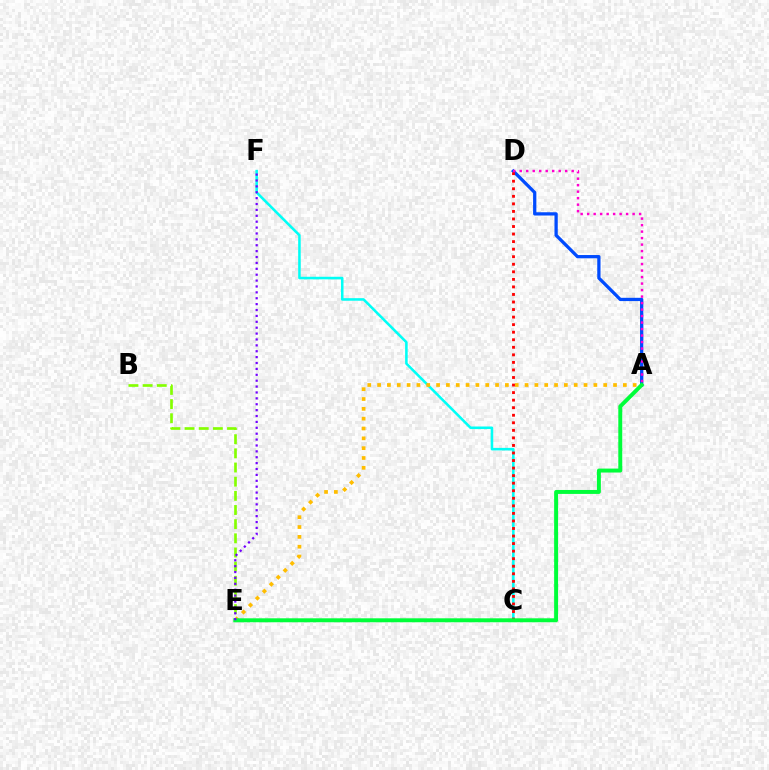{('A', 'D'): [{'color': '#004bff', 'line_style': 'solid', 'thickness': 2.35}, {'color': '#ff00cf', 'line_style': 'dotted', 'thickness': 1.76}], ('C', 'F'): [{'color': '#00fff6', 'line_style': 'solid', 'thickness': 1.84}], ('B', 'E'): [{'color': '#84ff00', 'line_style': 'dashed', 'thickness': 1.92}], ('A', 'E'): [{'color': '#ffbd00', 'line_style': 'dotted', 'thickness': 2.67}, {'color': '#00ff39', 'line_style': 'solid', 'thickness': 2.84}], ('C', 'D'): [{'color': '#ff0000', 'line_style': 'dotted', 'thickness': 2.05}], ('E', 'F'): [{'color': '#7200ff', 'line_style': 'dotted', 'thickness': 1.6}]}